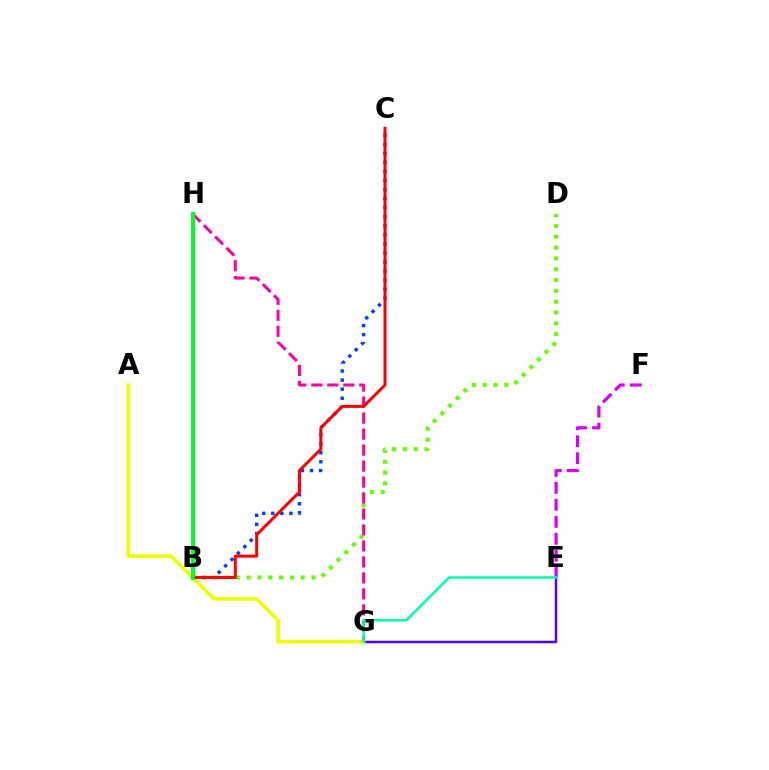{('B', 'D'): [{'color': '#66ff00', 'line_style': 'dotted', 'thickness': 2.94}], ('G', 'H'): [{'color': '#ff00a0', 'line_style': 'dashed', 'thickness': 2.17}], ('E', 'G'): [{'color': '#4f00ff', 'line_style': 'solid', 'thickness': 1.79}, {'color': '#00ffaf', 'line_style': 'solid', 'thickness': 1.81}], ('B', 'C'): [{'color': '#003fff', 'line_style': 'dotted', 'thickness': 2.46}, {'color': '#ff0000', 'line_style': 'solid', 'thickness': 2.17}], ('B', 'H'): [{'color': '#00c7ff', 'line_style': 'dotted', 'thickness': 1.62}, {'color': '#ff8800', 'line_style': 'solid', 'thickness': 2.16}, {'color': '#00ff27', 'line_style': 'solid', 'thickness': 2.88}], ('A', 'G'): [{'color': '#eeff00', 'line_style': 'solid', 'thickness': 2.55}], ('E', 'F'): [{'color': '#d600ff', 'line_style': 'dashed', 'thickness': 2.31}]}